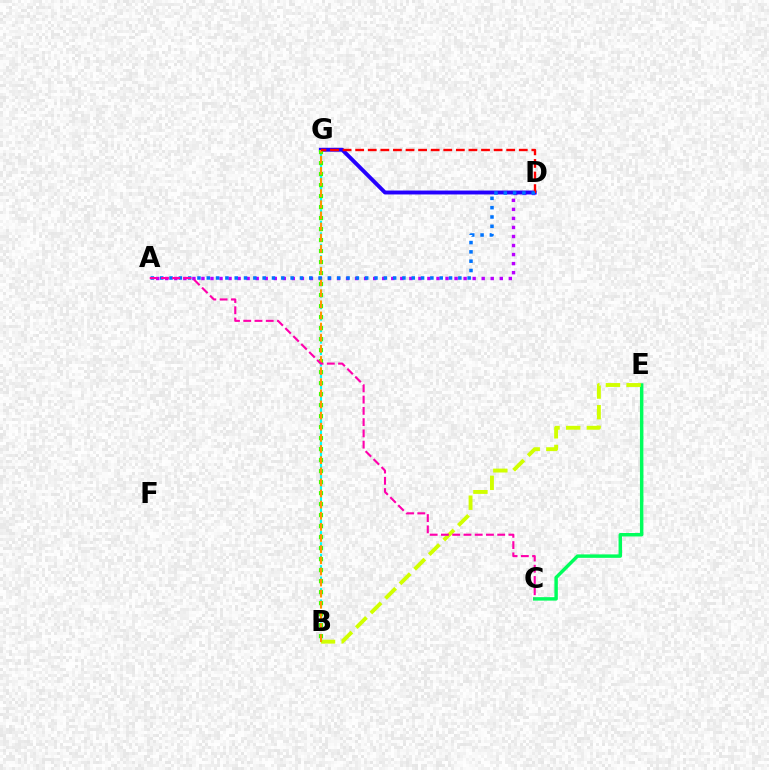{('C', 'E'): [{'color': '#00ff5c', 'line_style': 'solid', 'thickness': 2.48}], ('B', 'E'): [{'color': '#d1ff00', 'line_style': 'dashed', 'thickness': 2.8}], ('A', 'D'): [{'color': '#b900ff', 'line_style': 'dotted', 'thickness': 2.46}, {'color': '#0074ff', 'line_style': 'dotted', 'thickness': 2.53}], ('B', 'G'): [{'color': '#00fff6', 'line_style': 'dashed', 'thickness': 1.56}, {'color': '#3dff00', 'line_style': 'dotted', 'thickness': 2.99}, {'color': '#ff9400', 'line_style': 'dashed', 'thickness': 1.51}], ('D', 'G'): [{'color': '#2500ff', 'line_style': 'solid', 'thickness': 2.82}, {'color': '#ff0000', 'line_style': 'dashed', 'thickness': 1.71}], ('A', 'C'): [{'color': '#ff00ac', 'line_style': 'dashed', 'thickness': 1.53}]}